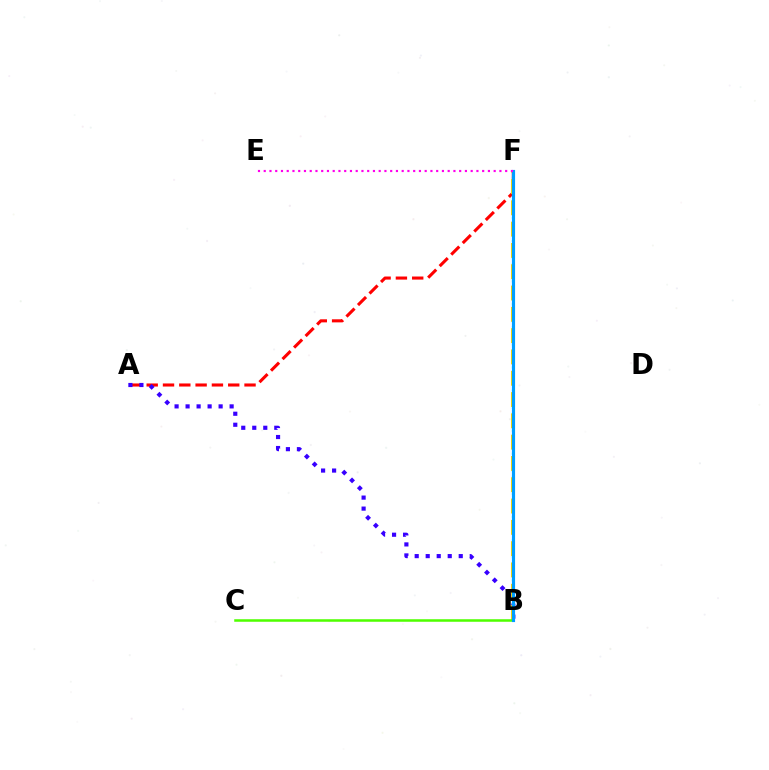{('A', 'F'): [{'color': '#ff0000', 'line_style': 'dashed', 'thickness': 2.22}], ('A', 'B'): [{'color': '#3700ff', 'line_style': 'dotted', 'thickness': 2.99}], ('B', 'F'): [{'color': '#00ff86', 'line_style': 'dotted', 'thickness': 1.56}, {'color': '#ffd500', 'line_style': 'dashed', 'thickness': 2.89}, {'color': '#009eff', 'line_style': 'solid', 'thickness': 2.27}], ('B', 'C'): [{'color': '#4fff00', 'line_style': 'solid', 'thickness': 1.82}], ('E', 'F'): [{'color': '#ff00ed', 'line_style': 'dotted', 'thickness': 1.56}]}